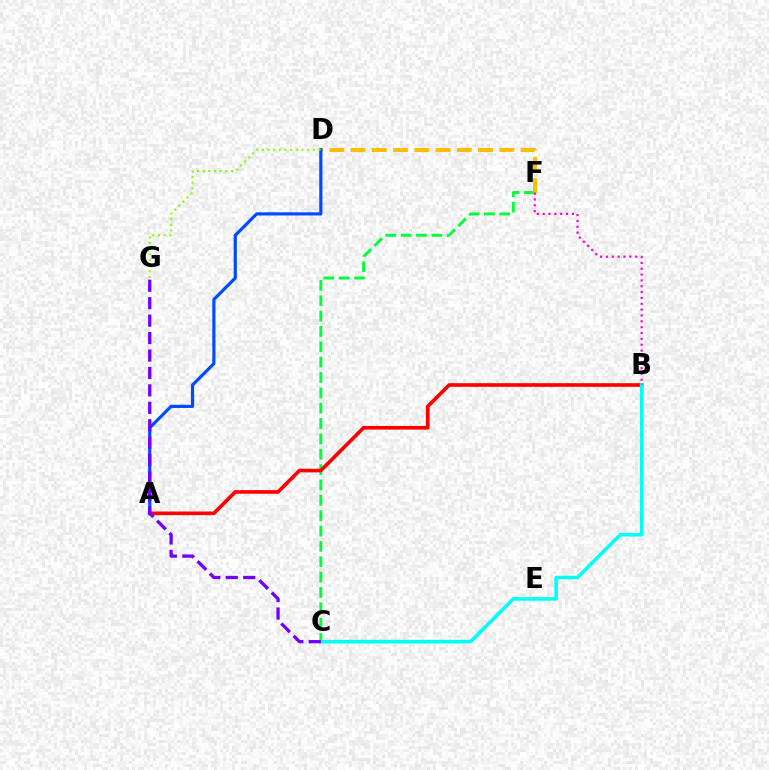{('C', 'F'): [{'color': '#00ff39', 'line_style': 'dashed', 'thickness': 2.09}], ('D', 'F'): [{'color': '#ffbd00', 'line_style': 'dashed', 'thickness': 2.89}], ('A', 'B'): [{'color': '#ff0000', 'line_style': 'solid', 'thickness': 2.62}], ('A', 'D'): [{'color': '#004bff', 'line_style': 'solid', 'thickness': 2.28}], ('B', 'C'): [{'color': '#00fff6', 'line_style': 'solid', 'thickness': 2.57}], ('C', 'G'): [{'color': '#7200ff', 'line_style': 'dashed', 'thickness': 2.37}], ('D', 'G'): [{'color': '#84ff00', 'line_style': 'dotted', 'thickness': 1.54}], ('B', 'F'): [{'color': '#ff00cf', 'line_style': 'dotted', 'thickness': 1.59}]}